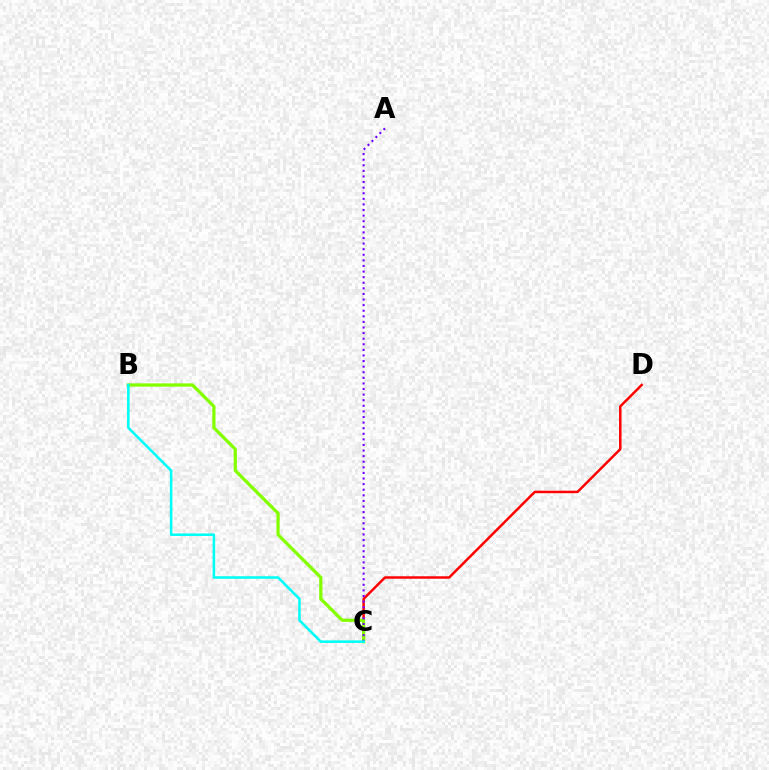{('C', 'D'): [{'color': '#ff0000', 'line_style': 'solid', 'thickness': 1.78}], ('B', 'C'): [{'color': '#84ff00', 'line_style': 'solid', 'thickness': 2.33}, {'color': '#00fff6', 'line_style': 'solid', 'thickness': 1.84}], ('A', 'C'): [{'color': '#7200ff', 'line_style': 'dotted', 'thickness': 1.52}]}